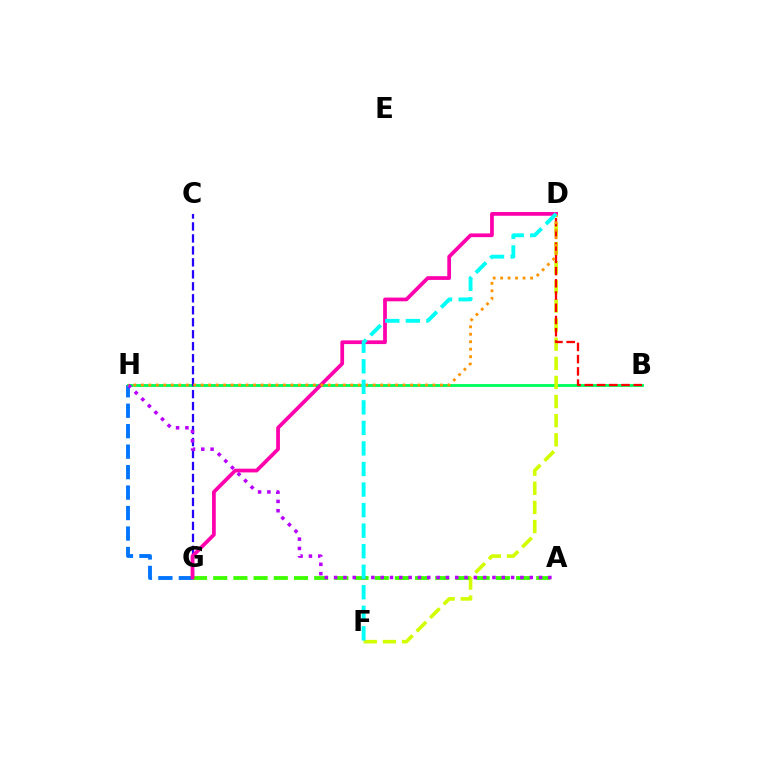{('G', 'H'): [{'color': '#0074ff', 'line_style': 'dashed', 'thickness': 2.78}], ('B', 'H'): [{'color': '#00ff5c', 'line_style': 'solid', 'thickness': 2.05}], ('D', 'F'): [{'color': '#d1ff00', 'line_style': 'dashed', 'thickness': 2.6}, {'color': '#00fff6', 'line_style': 'dashed', 'thickness': 2.79}], ('C', 'G'): [{'color': '#2500ff', 'line_style': 'dashed', 'thickness': 1.63}], ('B', 'D'): [{'color': '#ff0000', 'line_style': 'dashed', 'thickness': 1.66}], ('A', 'G'): [{'color': '#3dff00', 'line_style': 'dashed', 'thickness': 2.74}], ('D', 'G'): [{'color': '#ff00ac', 'line_style': 'solid', 'thickness': 2.69}], ('A', 'H'): [{'color': '#b900ff', 'line_style': 'dotted', 'thickness': 2.53}], ('D', 'H'): [{'color': '#ff9400', 'line_style': 'dotted', 'thickness': 2.03}]}